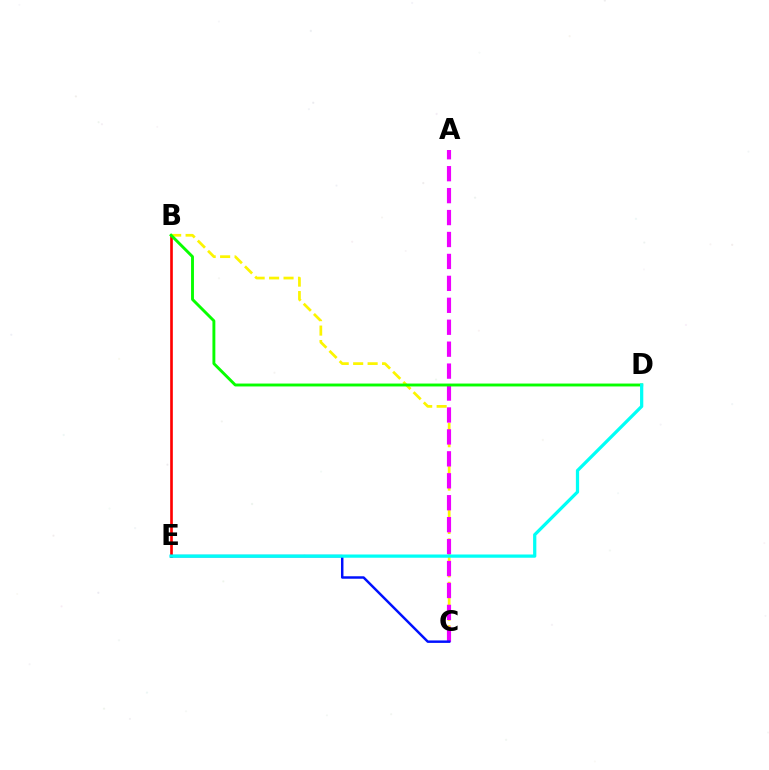{('B', 'E'): [{'color': '#ff0000', 'line_style': 'solid', 'thickness': 1.9}], ('B', 'C'): [{'color': '#fcf500', 'line_style': 'dashed', 'thickness': 1.96}], ('A', 'C'): [{'color': '#ee00ff', 'line_style': 'dashed', 'thickness': 2.98}], ('B', 'D'): [{'color': '#08ff00', 'line_style': 'solid', 'thickness': 2.09}], ('C', 'E'): [{'color': '#0010ff', 'line_style': 'solid', 'thickness': 1.78}], ('D', 'E'): [{'color': '#00fff6', 'line_style': 'solid', 'thickness': 2.34}]}